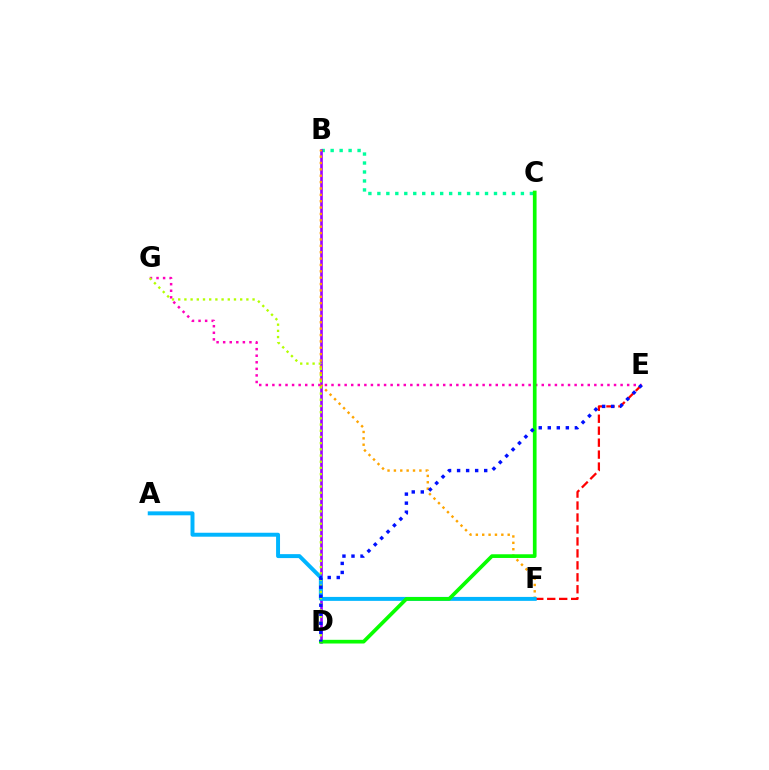{('B', 'C'): [{'color': '#00ff9d', 'line_style': 'dotted', 'thickness': 2.44}], ('B', 'D'): [{'color': '#9b00ff', 'line_style': 'solid', 'thickness': 1.89}], ('E', 'F'): [{'color': '#ff0000', 'line_style': 'dashed', 'thickness': 1.62}], ('B', 'F'): [{'color': '#ffa500', 'line_style': 'dotted', 'thickness': 1.73}], ('A', 'F'): [{'color': '#00b5ff', 'line_style': 'solid', 'thickness': 2.84}], ('E', 'G'): [{'color': '#ff00bd', 'line_style': 'dotted', 'thickness': 1.79}], ('C', 'D'): [{'color': '#08ff00', 'line_style': 'solid', 'thickness': 2.66}], ('D', 'G'): [{'color': '#b3ff00', 'line_style': 'dotted', 'thickness': 1.68}], ('D', 'E'): [{'color': '#0010ff', 'line_style': 'dotted', 'thickness': 2.45}]}